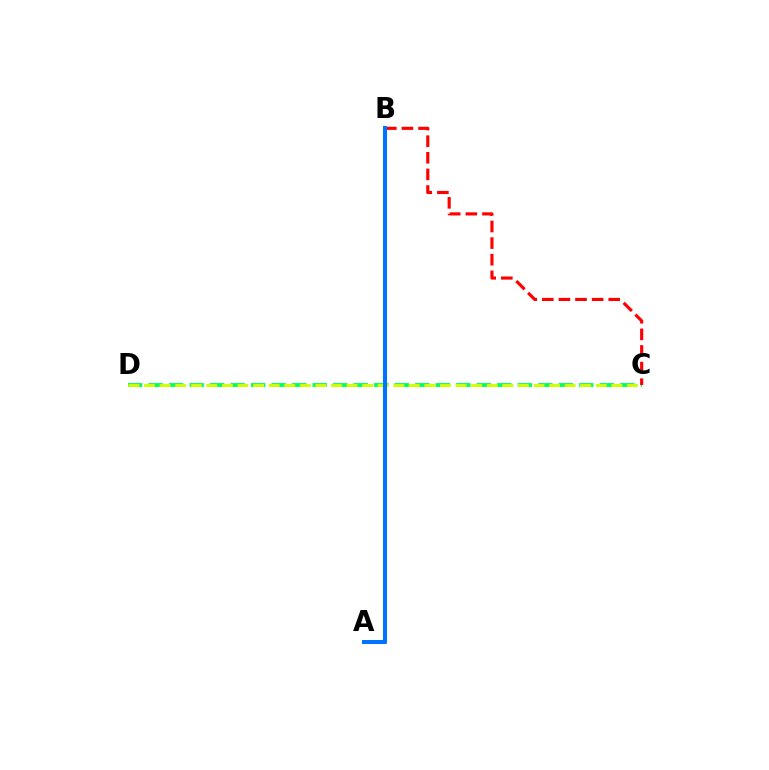{('C', 'D'): [{'color': '#00ff5c', 'line_style': 'dashed', 'thickness': 2.79}, {'color': '#d1ff00', 'line_style': 'dashed', 'thickness': 2.12}], ('A', 'B'): [{'color': '#b900ff', 'line_style': 'dashed', 'thickness': 2.15}, {'color': '#0074ff', 'line_style': 'solid', 'thickness': 2.91}], ('B', 'C'): [{'color': '#ff0000', 'line_style': 'dashed', 'thickness': 2.26}]}